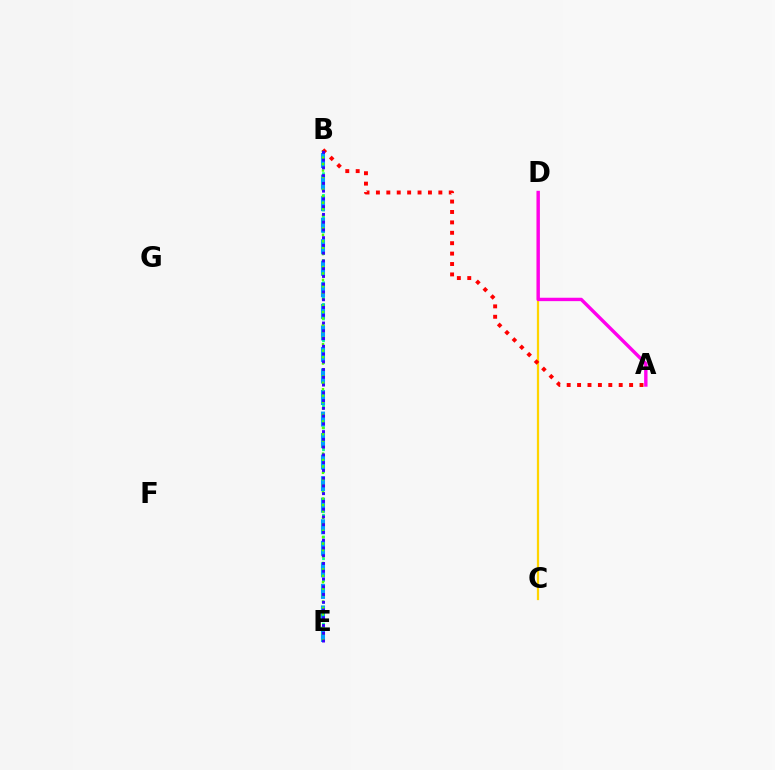{('C', 'D'): [{'color': '#ffd500', 'line_style': 'solid', 'thickness': 1.62}], ('B', 'E'): [{'color': '#00ff86', 'line_style': 'dotted', 'thickness': 1.97}, {'color': '#009eff', 'line_style': 'dashed', 'thickness': 2.93}, {'color': '#4fff00', 'line_style': 'dotted', 'thickness': 1.75}, {'color': '#3700ff', 'line_style': 'dotted', 'thickness': 2.11}], ('A', 'D'): [{'color': '#ff00ed', 'line_style': 'solid', 'thickness': 2.44}], ('A', 'B'): [{'color': '#ff0000', 'line_style': 'dotted', 'thickness': 2.83}]}